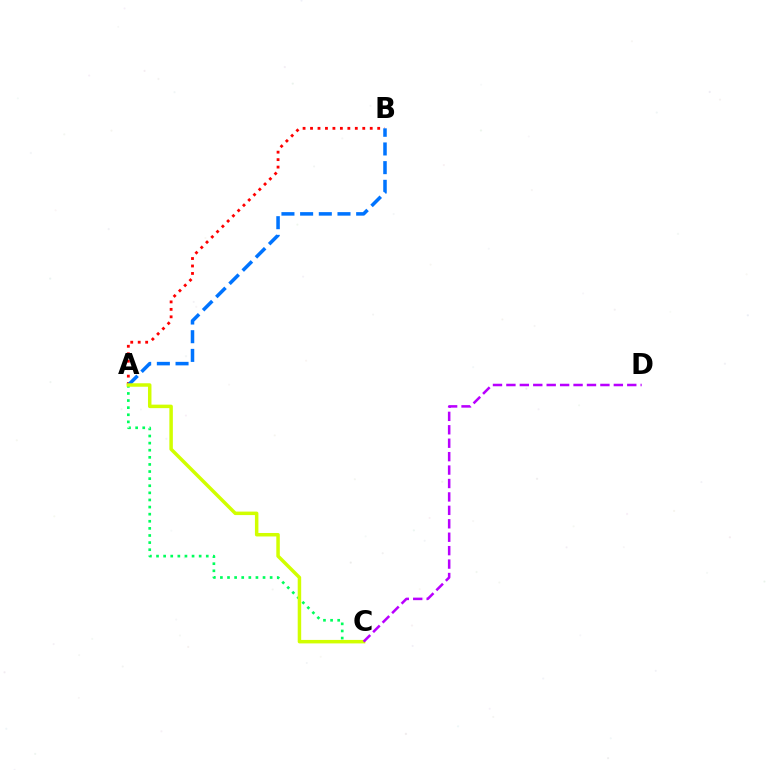{('A', 'B'): [{'color': '#ff0000', 'line_style': 'dotted', 'thickness': 2.03}, {'color': '#0074ff', 'line_style': 'dashed', 'thickness': 2.54}], ('A', 'C'): [{'color': '#00ff5c', 'line_style': 'dotted', 'thickness': 1.93}, {'color': '#d1ff00', 'line_style': 'solid', 'thickness': 2.51}], ('C', 'D'): [{'color': '#b900ff', 'line_style': 'dashed', 'thickness': 1.82}]}